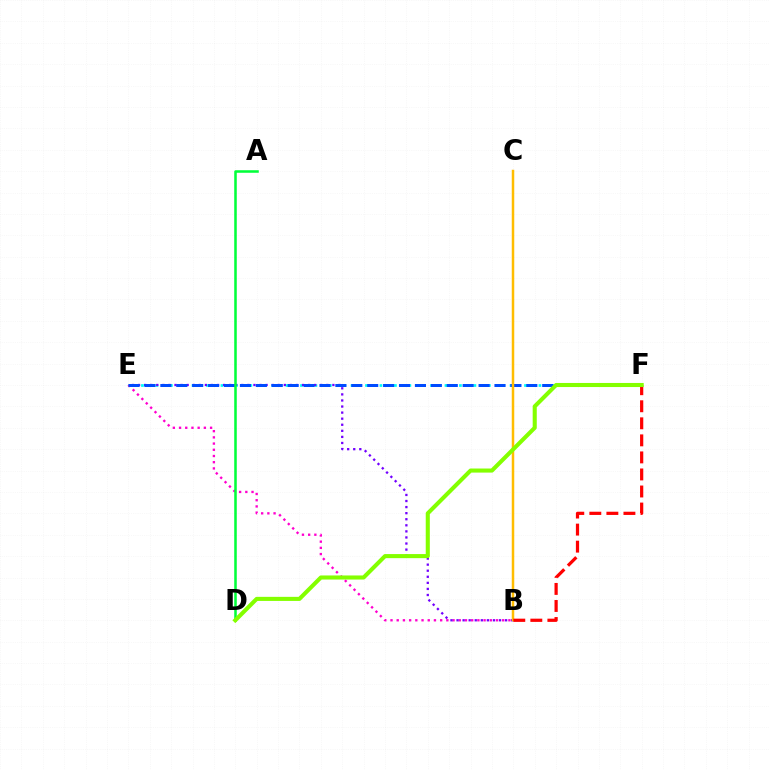{('E', 'F'): [{'color': '#00fff6', 'line_style': 'dotted', 'thickness': 1.96}, {'color': '#004bff', 'line_style': 'dashed', 'thickness': 2.16}], ('B', 'E'): [{'color': '#ff00cf', 'line_style': 'dotted', 'thickness': 1.69}, {'color': '#7200ff', 'line_style': 'dotted', 'thickness': 1.65}], ('B', 'C'): [{'color': '#ffbd00', 'line_style': 'solid', 'thickness': 1.79}], ('A', 'D'): [{'color': '#00ff39', 'line_style': 'solid', 'thickness': 1.83}], ('B', 'F'): [{'color': '#ff0000', 'line_style': 'dashed', 'thickness': 2.32}], ('D', 'F'): [{'color': '#84ff00', 'line_style': 'solid', 'thickness': 2.94}]}